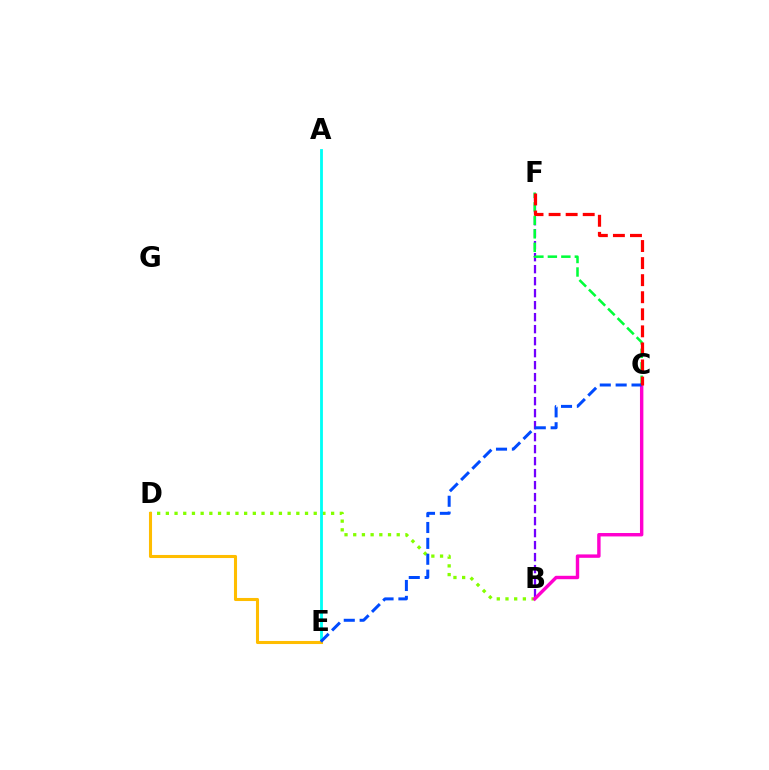{('B', 'F'): [{'color': '#7200ff', 'line_style': 'dashed', 'thickness': 1.63}], ('B', 'D'): [{'color': '#84ff00', 'line_style': 'dotted', 'thickness': 2.36}], ('C', 'F'): [{'color': '#00ff39', 'line_style': 'dashed', 'thickness': 1.83}, {'color': '#ff0000', 'line_style': 'dashed', 'thickness': 2.32}], ('A', 'E'): [{'color': '#00fff6', 'line_style': 'solid', 'thickness': 2.03}], ('B', 'C'): [{'color': '#ff00cf', 'line_style': 'solid', 'thickness': 2.46}], ('D', 'E'): [{'color': '#ffbd00', 'line_style': 'solid', 'thickness': 2.21}], ('C', 'E'): [{'color': '#004bff', 'line_style': 'dashed', 'thickness': 2.16}]}